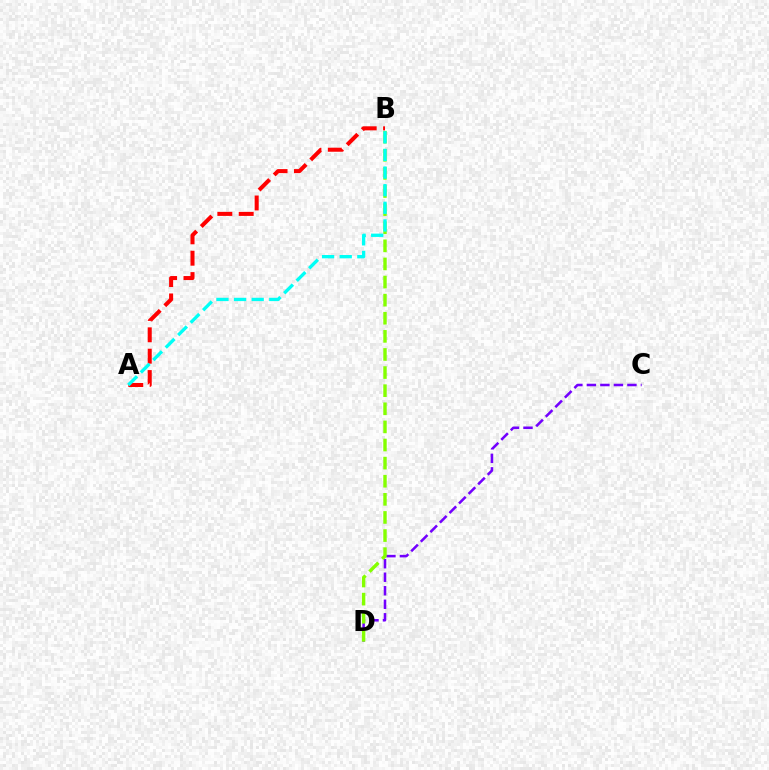{('C', 'D'): [{'color': '#7200ff', 'line_style': 'dashed', 'thickness': 1.84}], ('B', 'D'): [{'color': '#84ff00', 'line_style': 'dashed', 'thickness': 2.46}], ('A', 'B'): [{'color': '#ff0000', 'line_style': 'dashed', 'thickness': 2.9}, {'color': '#00fff6', 'line_style': 'dashed', 'thickness': 2.39}]}